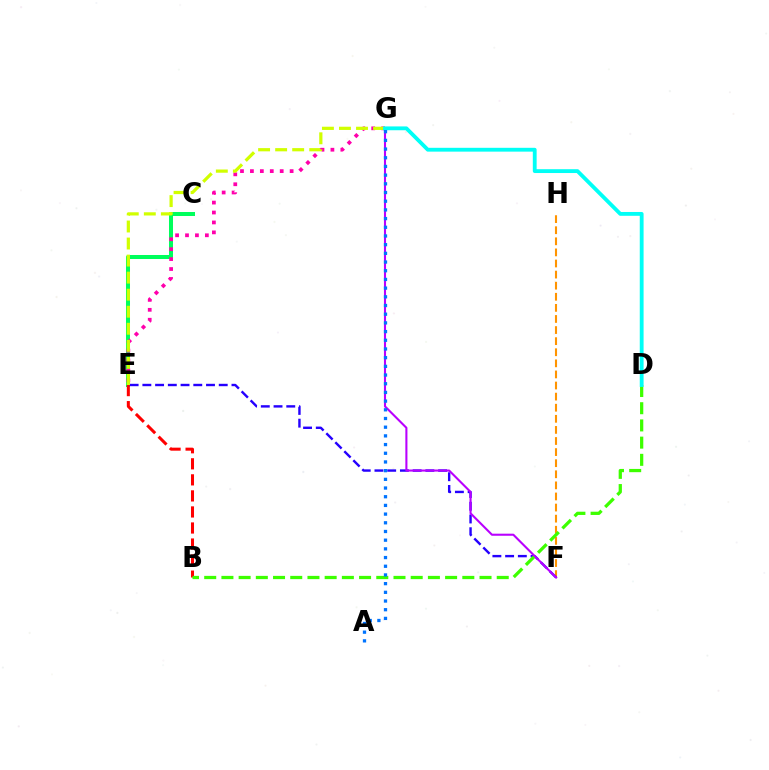{('C', 'E'): [{'color': '#00ff5c', 'line_style': 'solid', 'thickness': 2.89}], ('B', 'E'): [{'color': '#ff0000', 'line_style': 'dashed', 'thickness': 2.18}], ('F', 'H'): [{'color': '#ff9400', 'line_style': 'dashed', 'thickness': 1.51}], ('E', 'G'): [{'color': '#ff00ac', 'line_style': 'dotted', 'thickness': 2.7}, {'color': '#d1ff00', 'line_style': 'dashed', 'thickness': 2.32}], ('E', 'F'): [{'color': '#2500ff', 'line_style': 'dashed', 'thickness': 1.73}], ('B', 'D'): [{'color': '#3dff00', 'line_style': 'dashed', 'thickness': 2.34}], ('F', 'G'): [{'color': '#b900ff', 'line_style': 'solid', 'thickness': 1.5}], ('D', 'G'): [{'color': '#00fff6', 'line_style': 'solid', 'thickness': 2.76}], ('A', 'G'): [{'color': '#0074ff', 'line_style': 'dotted', 'thickness': 2.36}]}